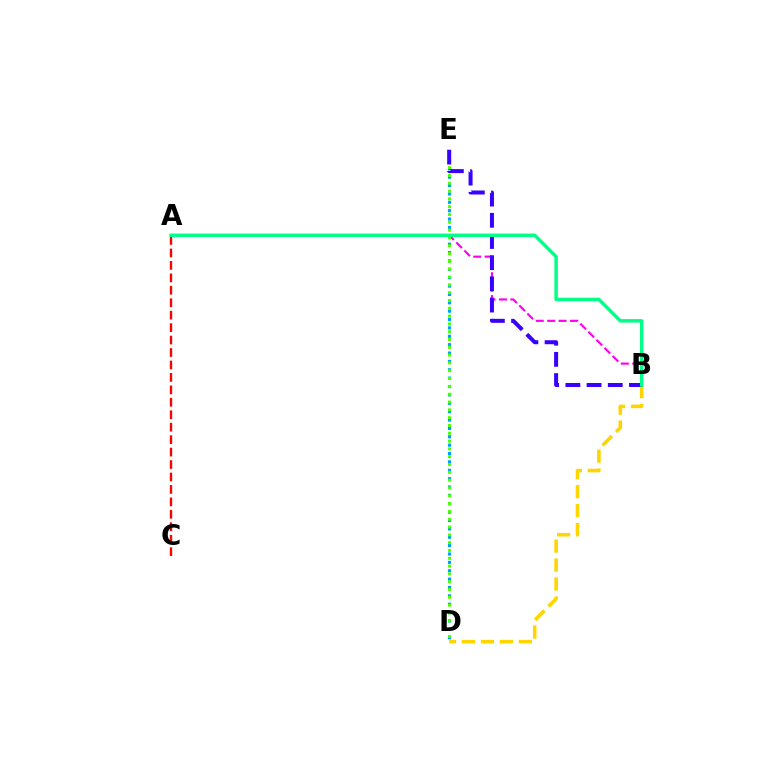{('A', 'B'): [{'color': '#ff00ed', 'line_style': 'dashed', 'thickness': 1.55}, {'color': '#00ff86', 'line_style': 'solid', 'thickness': 2.49}], ('D', 'E'): [{'color': '#009eff', 'line_style': 'dotted', 'thickness': 2.28}, {'color': '#4fff00', 'line_style': 'dotted', 'thickness': 2.12}], ('A', 'C'): [{'color': '#ff0000', 'line_style': 'dashed', 'thickness': 1.69}], ('B', 'D'): [{'color': '#ffd500', 'line_style': 'dashed', 'thickness': 2.58}], ('B', 'E'): [{'color': '#3700ff', 'line_style': 'dashed', 'thickness': 2.88}]}